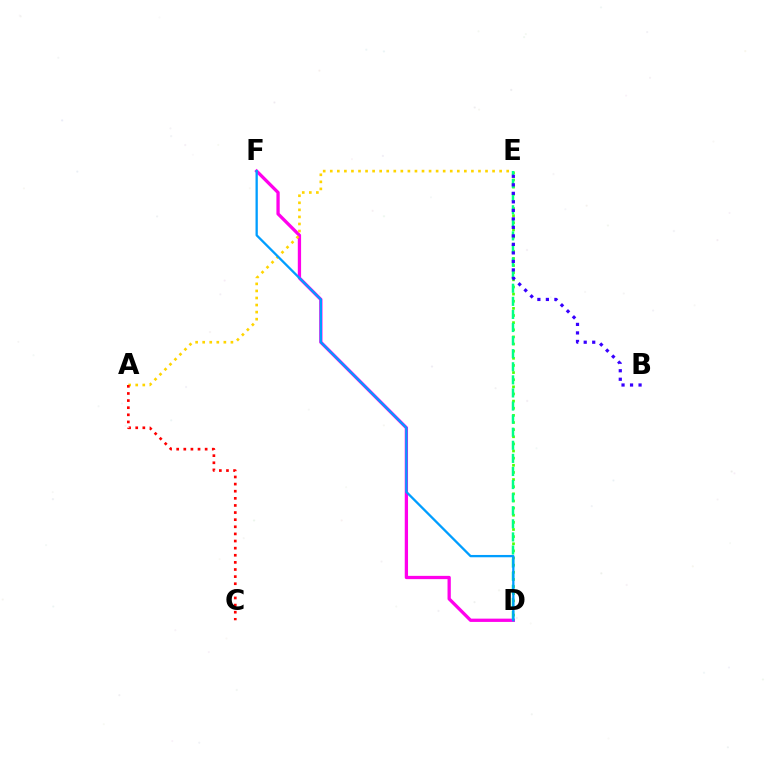{('D', 'F'): [{'color': '#ff00ed', 'line_style': 'solid', 'thickness': 2.36}, {'color': '#009eff', 'line_style': 'solid', 'thickness': 1.66}], ('A', 'E'): [{'color': '#ffd500', 'line_style': 'dotted', 'thickness': 1.92}], ('A', 'C'): [{'color': '#ff0000', 'line_style': 'dotted', 'thickness': 1.93}], ('D', 'E'): [{'color': '#4fff00', 'line_style': 'dotted', 'thickness': 1.94}, {'color': '#00ff86', 'line_style': 'dashed', 'thickness': 1.78}], ('B', 'E'): [{'color': '#3700ff', 'line_style': 'dotted', 'thickness': 2.31}]}